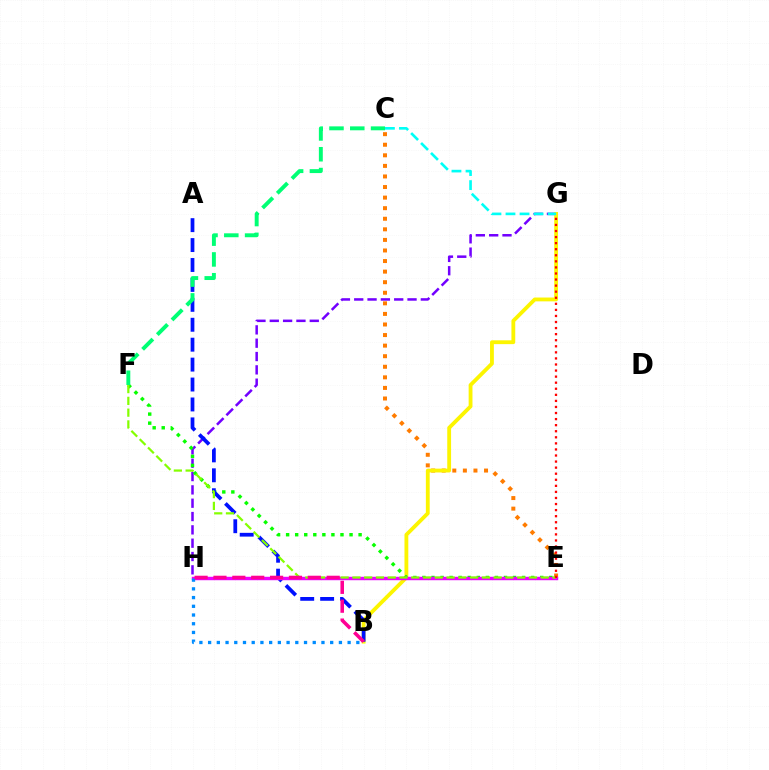{('G', 'H'): [{'color': '#7200ff', 'line_style': 'dashed', 'thickness': 1.81}], ('C', 'E'): [{'color': '#ff7c00', 'line_style': 'dotted', 'thickness': 2.87}], ('B', 'G'): [{'color': '#fcf500', 'line_style': 'solid', 'thickness': 2.75}], ('E', 'F'): [{'color': '#08ff00', 'line_style': 'dotted', 'thickness': 2.46}, {'color': '#84ff00', 'line_style': 'dashed', 'thickness': 1.6}], ('A', 'B'): [{'color': '#0010ff', 'line_style': 'dashed', 'thickness': 2.71}], ('E', 'H'): [{'color': '#ee00ff', 'line_style': 'solid', 'thickness': 2.47}], ('B', 'H'): [{'color': '#008cff', 'line_style': 'dotted', 'thickness': 2.37}, {'color': '#ff0094', 'line_style': 'dashed', 'thickness': 2.56}], ('C', 'G'): [{'color': '#00fff6', 'line_style': 'dashed', 'thickness': 1.91}], ('C', 'F'): [{'color': '#00ff74', 'line_style': 'dashed', 'thickness': 2.82}], ('E', 'G'): [{'color': '#ff0000', 'line_style': 'dotted', 'thickness': 1.65}]}